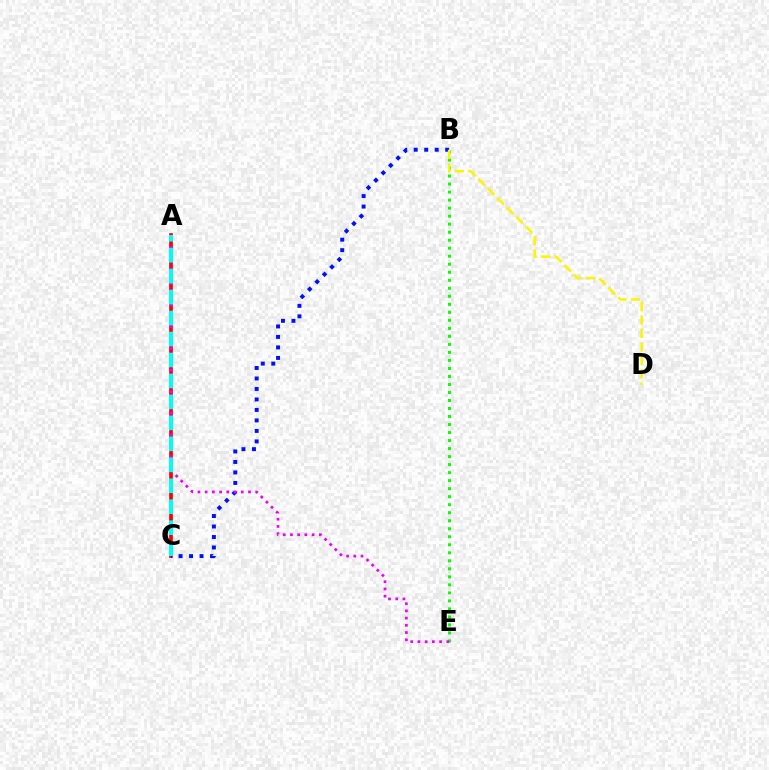{('A', 'C'): [{'color': '#ff0000', 'line_style': 'solid', 'thickness': 2.66}, {'color': '#00fff6', 'line_style': 'dashed', 'thickness': 2.85}], ('B', 'C'): [{'color': '#0010ff', 'line_style': 'dotted', 'thickness': 2.85}], ('B', 'E'): [{'color': '#08ff00', 'line_style': 'dotted', 'thickness': 2.18}], ('B', 'D'): [{'color': '#fcf500', 'line_style': 'dashed', 'thickness': 1.82}], ('A', 'E'): [{'color': '#ee00ff', 'line_style': 'dotted', 'thickness': 1.96}]}